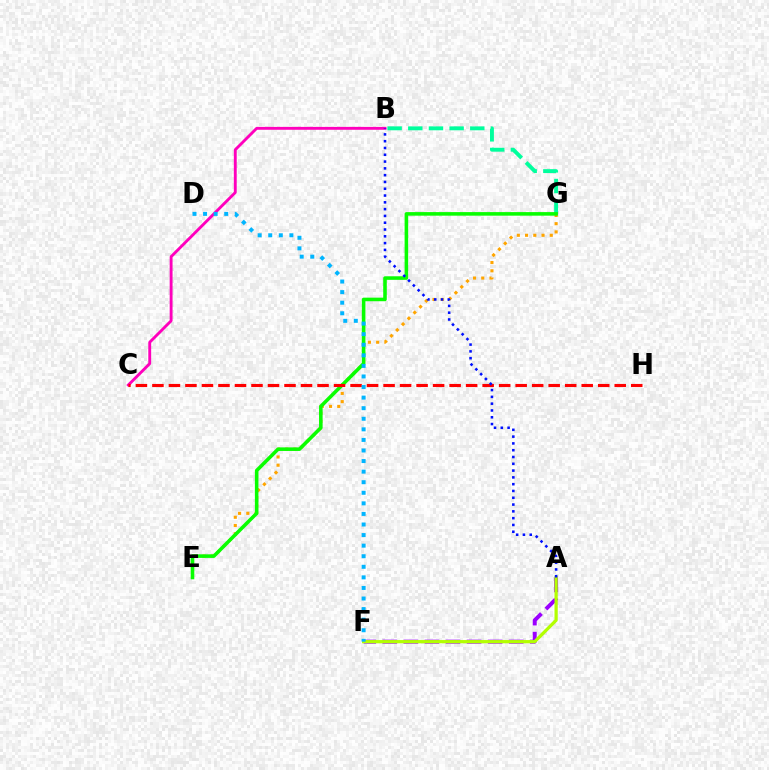{('A', 'F'): [{'color': '#9b00ff', 'line_style': 'dashed', 'thickness': 2.86}, {'color': '#b3ff00', 'line_style': 'solid', 'thickness': 2.32}], ('B', 'C'): [{'color': '#ff00bd', 'line_style': 'solid', 'thickness': 2.07}], ('E', 'G'): [{'color': '#ffa500', 'line_style': 'dotted', 'thickness': 2.24}, {'color': '#08ff00', 'line_style': 'solid', 'thickness': 2.57}], ('B', 'G'): [{'color': '#00ff9d', 'line_style': 'dashed', 'thickness': 2.81}], ('C', 'H'): [{'color': '#ff0000', 'line_style': 'dashed', 'thickness': 2.24}], ('D', 'F'): [{'color': '#00b5ff', 'line_style': 'dotted', 'thickness': 2.87}], ('A', 'B'): [{'color': '#0010ff', 'line_style': 'dotted', 'thickness': 1.85}]}